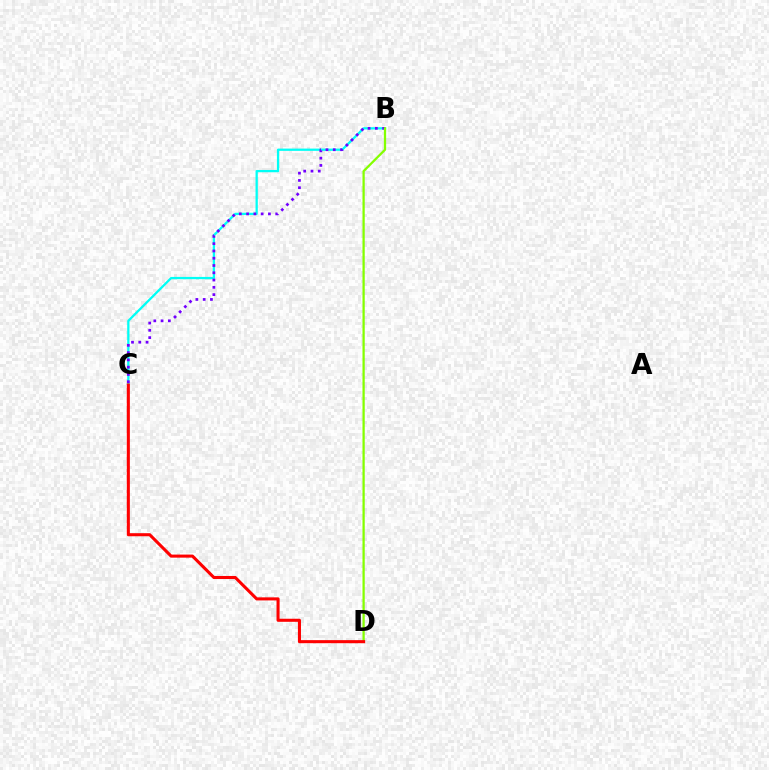{('B', 'C'): [{'color': '#00fff6', 'line_style': 'solid', 'thickness': 1.64}, {'color': '#7200ff', 'line_style': 'dotted', 'thickness': 1.98}], ('B', 'D'): [{'color': '#84ff00', 'line_style': 'solid', 'thickness': 1.63}], ('C', 'D'): [{'color': '#ff0000', 'line_style': 'solid', 'thickness': 2.21}]}